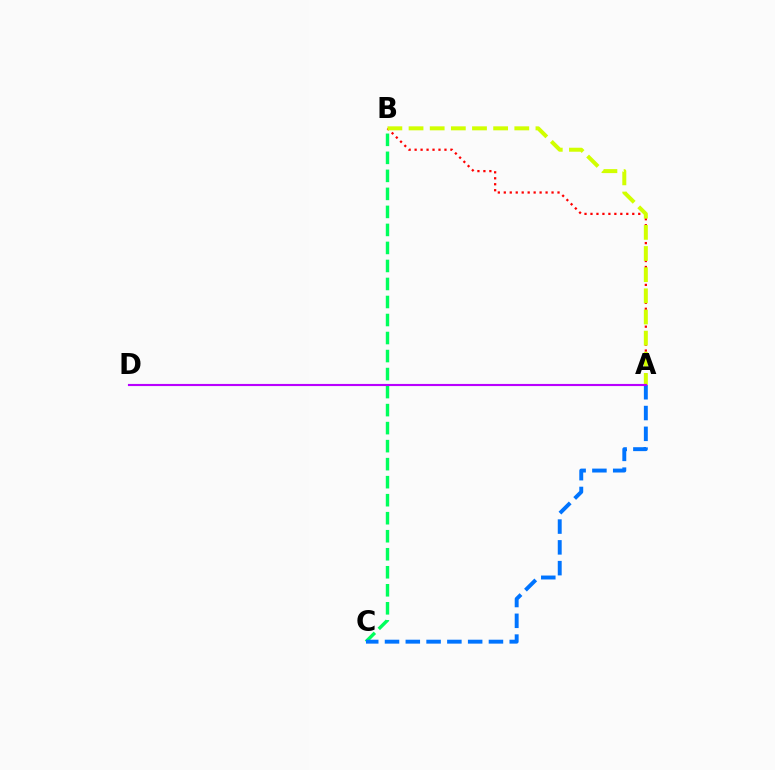{('B', 'C'): [{'color': '#00ff5c', 'line_style': 'dashed', 'thickness': 2.45}], ('A', 'B'): [{'color': '#ff0000', 'line_style': 'dotted', 'thickness': 1.62}, {'color': '#d1ff00', 'line_style': 'dashed', 'thickness': 2.87}], ('A', 'C'): [{'color': '#0074ff', 'line_style': 'dashed', 'thickness': 2.82}], ('A', 'D'): [{'color': '#b900ff', 'line_style': 'solid', 'thickness': 1.54}]}